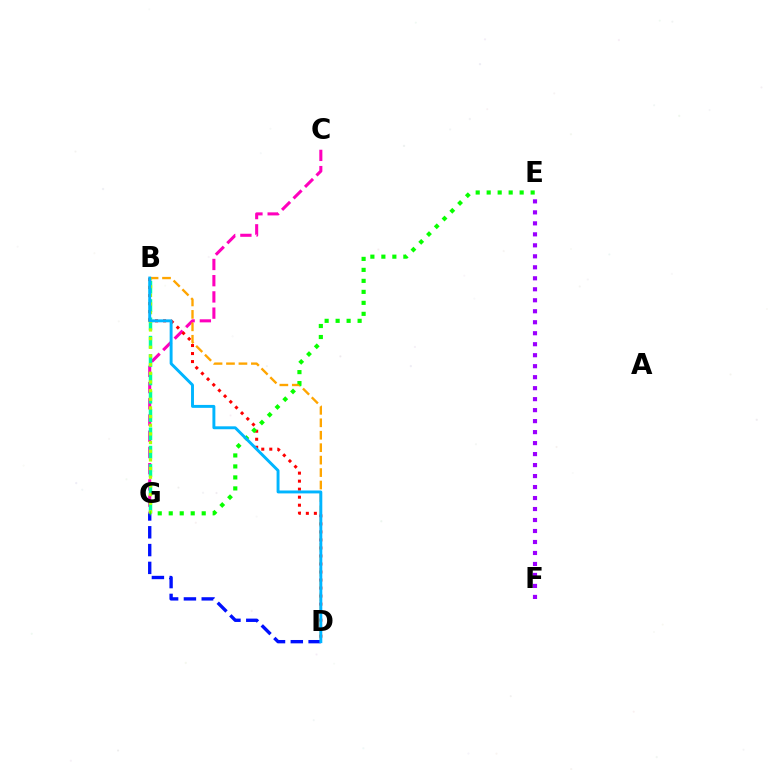{('E', 'F'): [{'color': '#9b00ff', 'line_style': 'dotted', 'thickness': 2.99}], ('C', 'G'): [{'color': '#ff00bd', 'line_style': 'dashed', 'thickness': 2.2}], ('B', 'D'): [{'color': '#ff0000', 'line_style': 'dotted', 'thickness': 2.18}, {'color': '#ffa500', 'line_style': 'dashed', 'thickness': 1.69}, {'color': '#00b5ff', 'line_style': 'solid', 'thickness': 2.1}], ('B', 'G'): [{'color': '#00ff9d', 'line_style': 'dashed', 'thickness': 2.49}, {'color': '#b3ff00', 'line_style': 'dotted', 'thickness': 2.35}], ('D', 'G'): [{'color': '#0010ff', 'line_style': 'dashed', 'thickness': 2.42}], ('E', 'G'): [{'color': '#08ff00', 'line_style': 'dotted', 'thickness': 2.99}]}